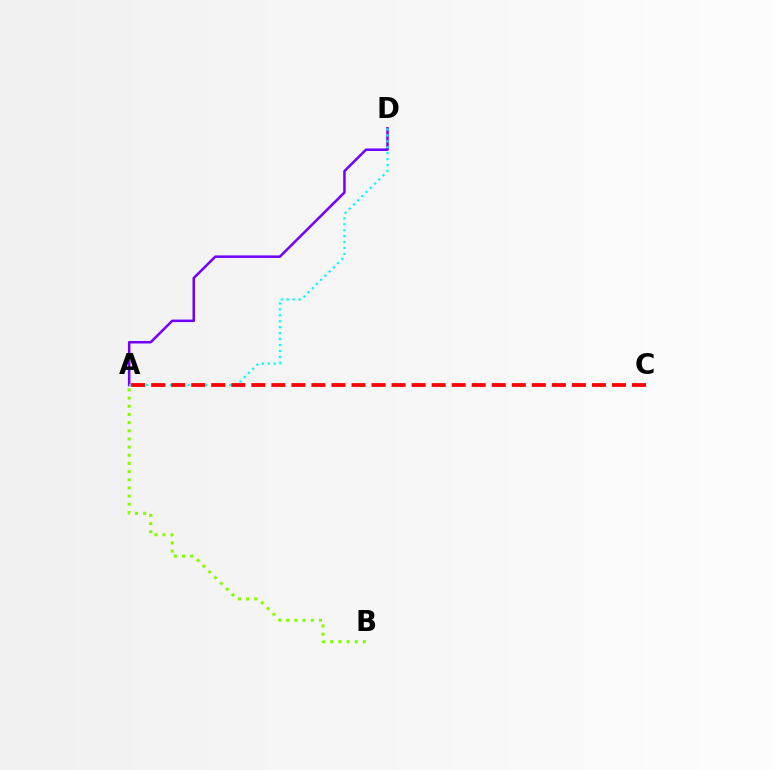{('A', 'D'): [{'color': '#7200ff', 'line_style': 'solid', 'thickness': 1.81}, {'color': '#00fff6', 'line_style': 'dotted', 'thickness': 1.61}], ('A', 'C'): [{'color': '#ff0000', 'line_style': 'dashed', 'thickness': 2.72}], ('A', 'B'): [{'color': '#84ff00', 'line_style': 'dotted', 'thickness': 2.22}]}